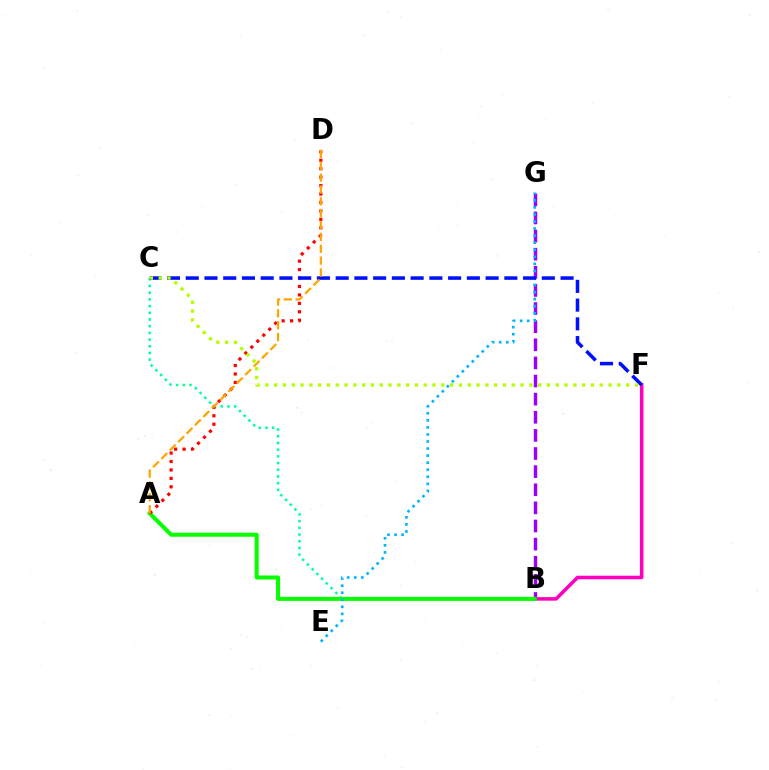{('B', 'C'): [{'color': '#00ff9d', 'line_style': 'dotted', 'thickness': 1.82}], ('B', 'G'): [{'color': '#9b00ff', 'line_style': 'dashed', 'thickness': 2.46}], ('B', 'F'): [{'color': '#ff00bd', 'line_style': 'solid', 'thickness': 2.55}], ('A', 'B'): [{'color': '#08ff00', 'line_style': 'solid', 'thickness': 2.9}], ('A', 'D'): [{'color': '#ff0000', 'line_style': 'dotted', 'thickness': 2.29}, {'color': '#ffa500', 'line_style': 'dashed', 'thickness': 1.61}], ('E', 'G'): [{'color': '#00b5ff', 'line_style': 'dotted', 'thickness': 1.92}], ('C', 'F'): [{'color': '#0010ff', 'line_style': 'dashed', 'thickness': 2.55}, {'color': '#b3ff00', 'line_style': 'dotted', 'thickness': 2.39}]}